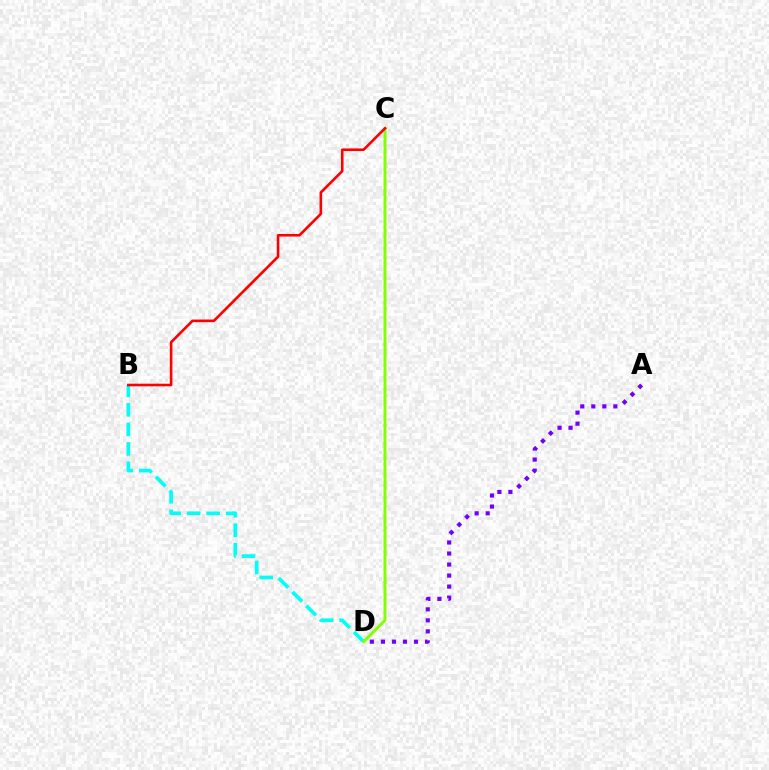{('A', 'D'): [{'color': '#7200ff', 'line_style': 'dotted', 'thickness': 3.0}], ('B', 'D'): [{'color': '#00fff6', 'line_style': 'dashed', 'thickness': 2.65}], ('C', 'D'): [{'color': '#84ff00', 'line_style': 'solid', 'thickness': 2.12}], ('B', 'C'): [{'color': '#ff0000', 'line_style': 'solid', 'thickness': 1.87}]}